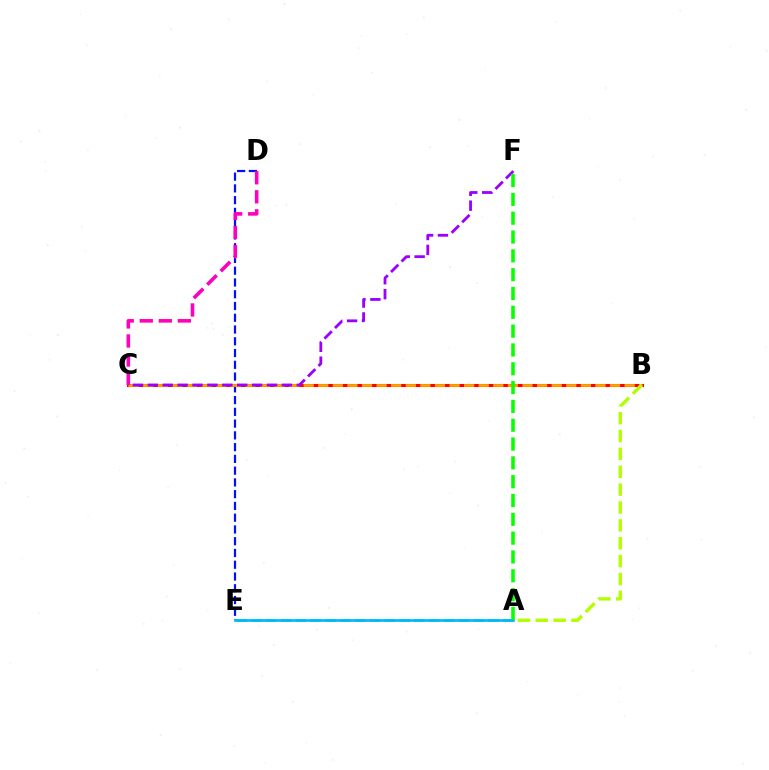{('A', 'E'): [{'color': '#00ff9d', 'line_style': 'dashed', 'thickness': 2.01}, {'color': '#00b5ff', 'line_style': 'solid', 'thickness': 1.91}], ('D', 'E'): [{'color': '#0010ff', 'line_style': 'dashed', 'thickness': 1.6}], ('B', 'C'): [{'color': '#ff0000', 'line_style': 'solid', 'thickness': 2.2}, {'color': '#ffa500', 'line_style': 'dashed', 'thickness': 1.98}], ('C', 'F'): [{'color': '#9b00ff', 'line_style': 'dashed', 'thickness': 2.02}], ('A', 'F'): [{'color': '#08ff00', 'line_style': 'dashed', 'thickness': 2.56}], ('A', 'B'): [{'color': '#b3ff00', 'line_style': 'dashed', 'thickness': 2.43}], ('C', 'D'): [{'color': '#ff00bd', 'line_style': 'dashed', 'thickness': 2.59}]}